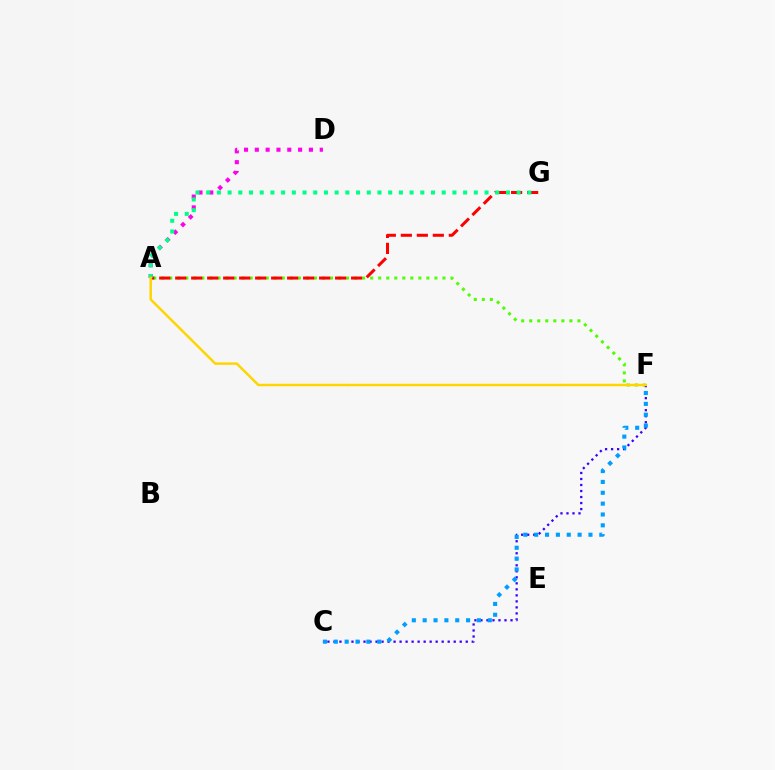{('A', 'D'): [{'color': '#ff00ed', 'line_style': 'dotted', 'thickness': 2.94}], ('A', 'F'): [{'color': '#4fff00', 'line_style': 'dotted', 'thickness': 2.18}, {'color': '#ffd500', 'line_style': 'solid', 'thickness': 1.78}], ('C', 'F'): [{'color': '#3700ff', 'line_style': 'dotted', 'thickness': 1.63}, {'color': '#009eff', 'line_style': 'dotted', 'thickness': 2.95}], ('A', 'G'): [{'color': '#ff0000', 'line_style': 'dashed', 'thickness': 2.17}, {'color': '#00ff86', 'line_style': 'dotted', 'thickness': 2.91}]}